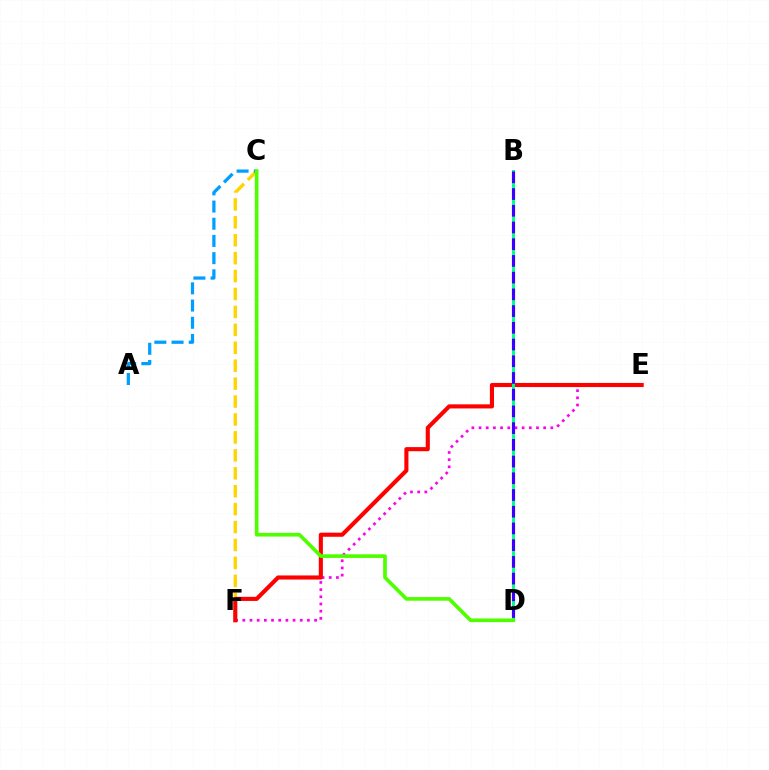{('E', 'F'): [{'color': '#ff00ed', 'line_style': 'dotted', 'thickness': 1.95}, {'color': '#ff0000', 'line_style': 'solid', 'thickness': 2.96}], ('C', 'F'): [{'color': '#ffd500', 'line_style': 'dashed', 'thickness': 2.44}], ('B', 'D'): [{'color': '#00ff86', 'line_style': 'solid', 'thickness': 2.12}, {'color': '#3700ff', 'line_style': 'dashed', 'thickness': 2.27}], ('A', 'C'): [{'color': '#009eff', 'line_style': 'dashed', 'thickness': 2.34}], ('C', 'D'): [{'color': '#4fff00', 'line_style': 'solid', 'thickness': 2.64}]}